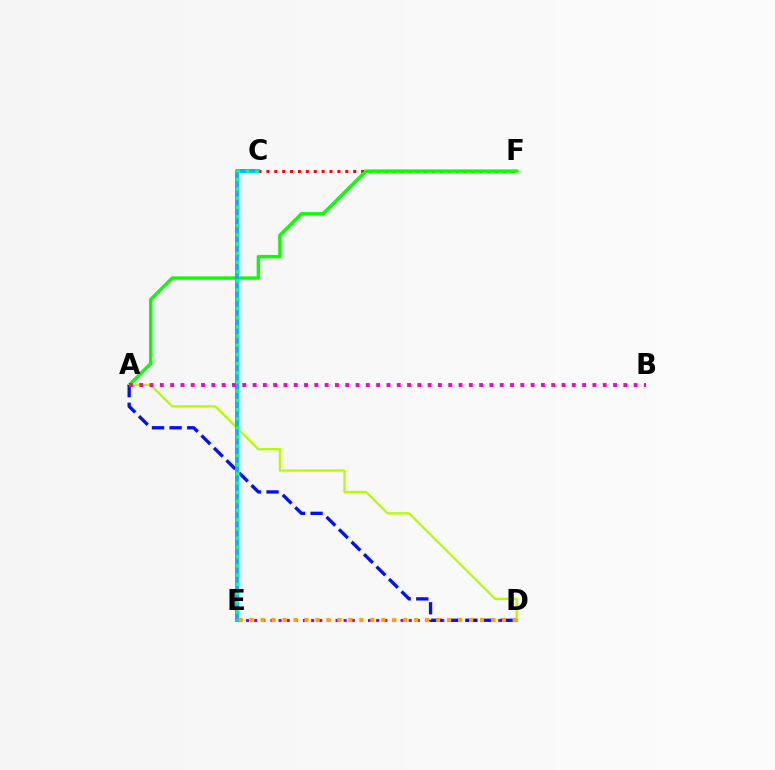{('C', 'F'): [{'color': '#ff0000', 'line_style': 'dotted', 'thickness': 2.14}], ('D', 'E'): [{'color': '#9b00ff', 'line_style': 'dotted', 'thickness': 2.21}, {'color': '#ffa500', 'line_style': 'dotted', 'thickness': 2.98}], ('A', 'F'): [{'color': '#08ff00', 'line_style': 'solid', 'thickness': 2.45}], ('A', 'D'): [{'color': '#b3ff00', 'line_style': 'solid', 'thickness': 1.67}, {'color': '#0010ff', 'line_style': 'dashed', 'thickness': 2.39}], ('C', 'E'): [{'color': '#00b5ff', 'line_style': 'solid', 'thickness': 2.82}, {'color': '#00ff9d', 'line_style': 'dotted', 'thickness': 2.5}], ('A', 'B'): [{'color': '#ff00bd', 'line_style': 'dotted', 'thickness': 2.8}]}